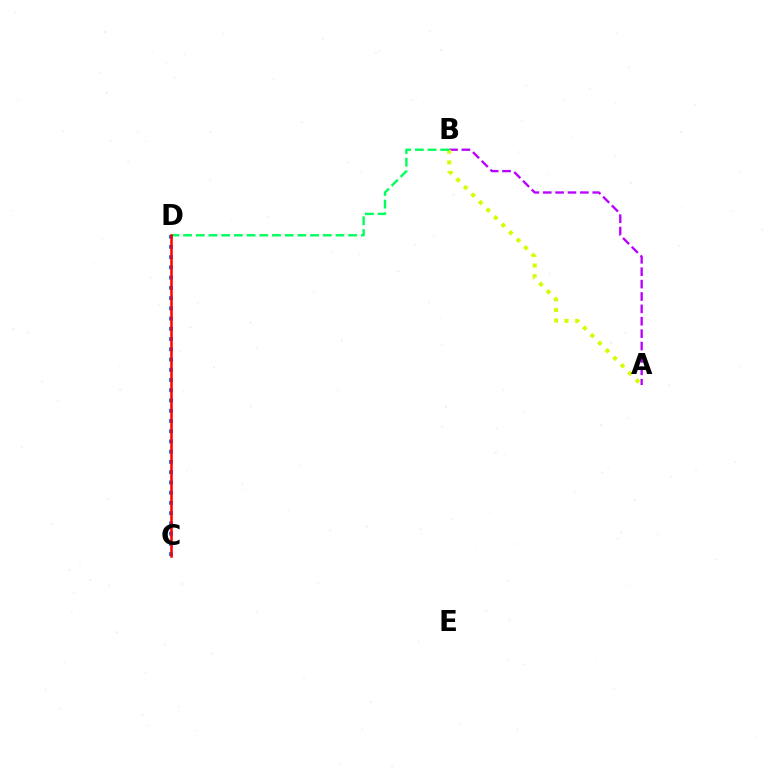{('A', 'B'): [{'color': '#b900ff', 'line_style': 'dashed', 'thickness': 1.68}, {'color': '#d1ff00', 'line_style': 'dotted', 'thickness': 2.9}], ('C', 'D'): [{'color': '#0074ff', 'line_style': 'dotted', 'thickness': 2.78}, {'color': '#ff0000', 'line_style': 'solid', 'thickness': 1.83}], ('B', 'D'): [{'color': '#00ff5c', 'line_style': 'dashed', 'thickness': 1.73}]}